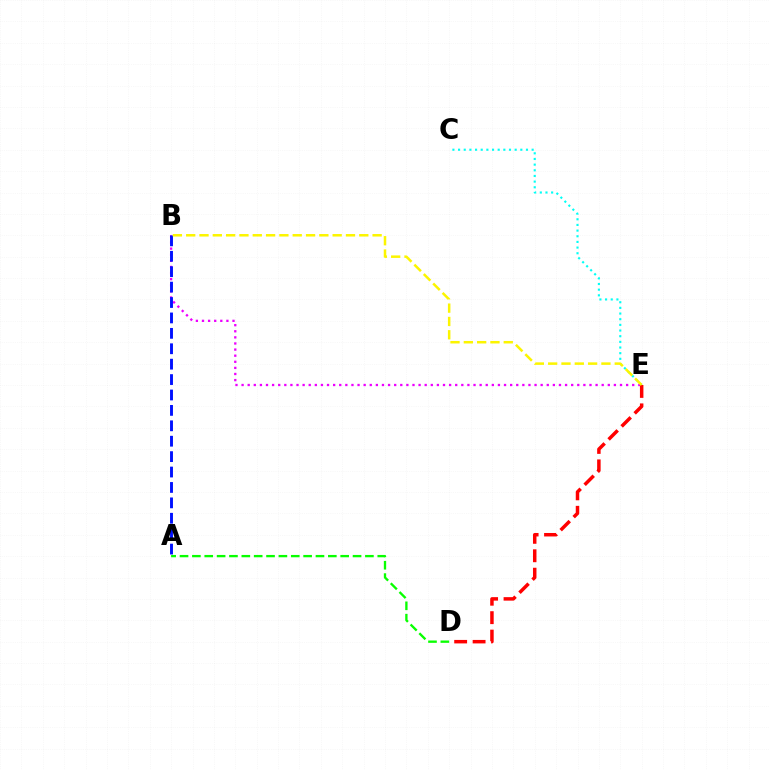{('C', 'E'): [{'color': '#00fff6', 'line_style': 'dotted', 'thickness': 1.54}], ('B', 'E'): [{'color': '#ee00ff', 'line_style': 'dotted', 'thickness': 1.66}, {'color': '#fcf500', 'line_style': 'dashed', 'thickness': 1.81}], ('A', 'D'): [{'color': '#08ff00', 'line_style': 'dashed', 'thickness': 1.68}], ('A', 'B'): [{'color': '#0010ff', 'line_style': 'dashed', 'thickness': 2.09}], ('D', 'E'): [{'color': '#ff0000', 'line_style': 'dashed', 'thickness': 2.5}]}